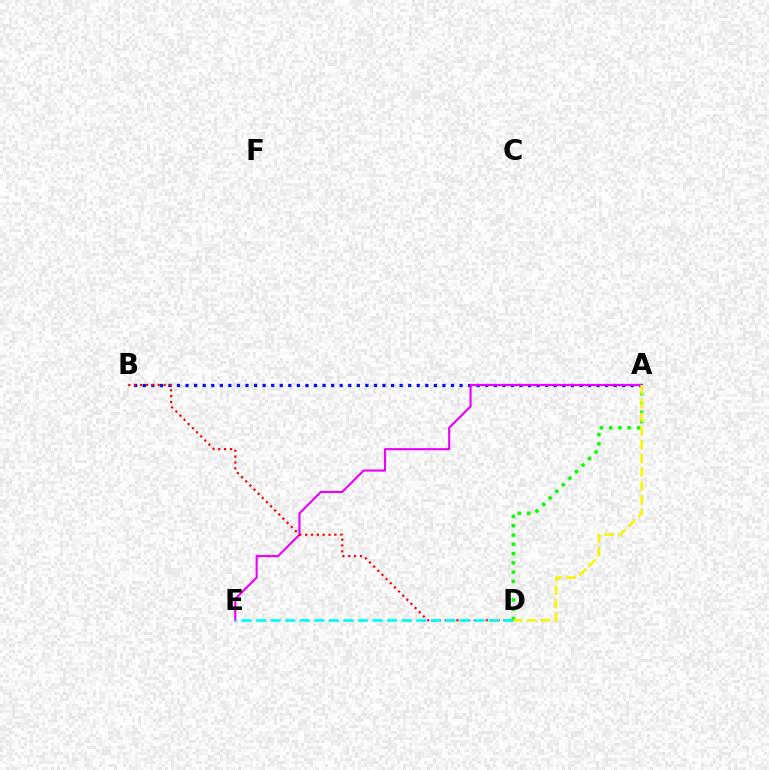{('A', 'B'): [{'color': '#0010ff', 'line_style': 'dotted', 'thickness': 2.33}], ('A', 'E'): [{'color': '#ee00ff', 'line_style': 'solid', 'thickness': 1.54}], ('B', 'D'): [{'color': '#ff0000', 'line_style': 'dotted', 'thickness': 1.59}], ('D', 'E'): [{'color': '#00fff6', 'line_style': 'dashed', 'thickness': 1.98}], ('A', 'D'): [{'color': '#08ff00', 'line_style': 'dotted', 'thickness': 2.52}, {'color': '#fcf500', 'line_style': 'dashed', 'thickness': 1.87}]}